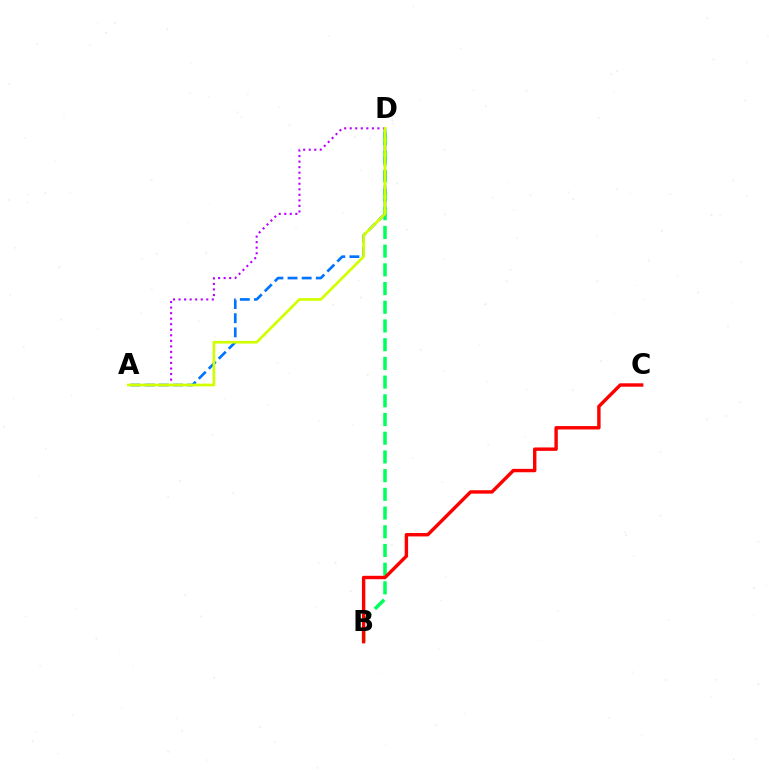{('B', 'D'): [{'color': '#00ff5c', 'line_style': 'dashed', 'thickness': 2.54}], ('A', 'D'): [{'color': '#0074ff', 'line_style': 'dashed', 'thickness': 1.92}, {'color': '#b900ff', 'line_style': 'dotted', 'thickness': 1.51}, {'color': '#d1ff00', 'line_style': 'solid', 'thickness': 1.95}], ('B', 'C'): [{'color': '#ff0000', 'line_style': 'solid', 'thickness': 2.45}]}